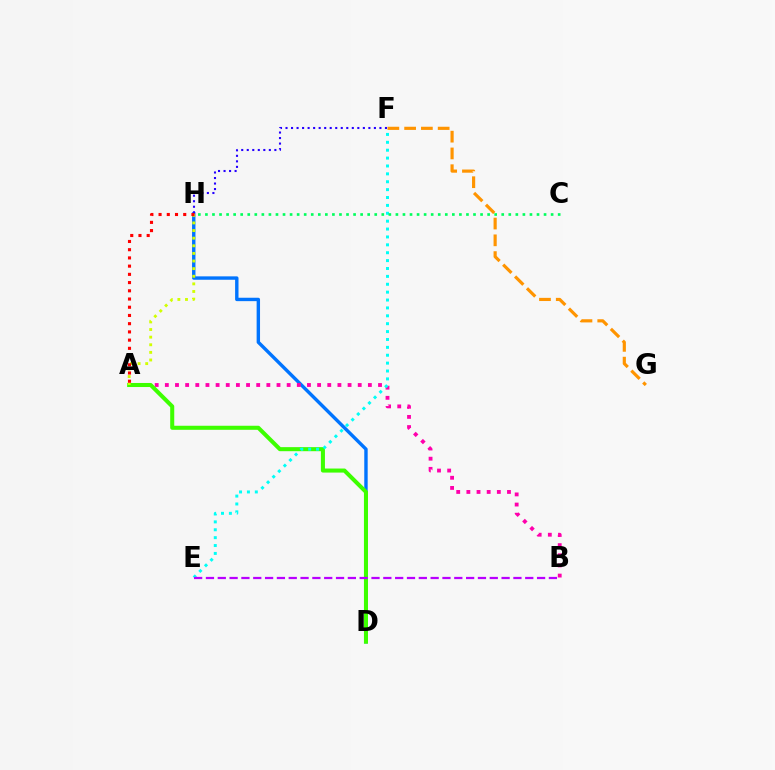{('D', 'H'): [{'color': '#0074ff', 'line_style': 'solid', 'thickness': 2.45}], ('A', 'B'): [{'color': '#ff00ac', 'line_style': 'dotted', 'thickness': 2.76}], ('A', 'D'): [{'color': '#3dff00', 'line_style': 'solid', 'thickness': 2.92}], ('E', 'F'): [{'color': '#00fff6', 'line_style': 'dotted', 'thickness': 2.14}], ('F', 'G'): [{'color': '#ff9400', 'line_style': 'dashed', 'thickness': 2.28}], ('F', 'H'): [{'color': '#2500ff', 'line_style': 'dotted', 'thickness': 1.5}], ('A', 'H'): [{'color': '#d1ff00', 'line_style': 'dotted', 'thickness': 2.07}, {'color': '#ff0000', 'line_style': 'dotted', 'thickness': 2.23}], ('C', 'H'): [{'color': '#00ff5c', 'line_style': 'dotted', 'thickness': 1.92}], ('B', 'E'): [{'color': '#b900ff', 'line_style': 'dashed', 'thickness': 1.61}]}